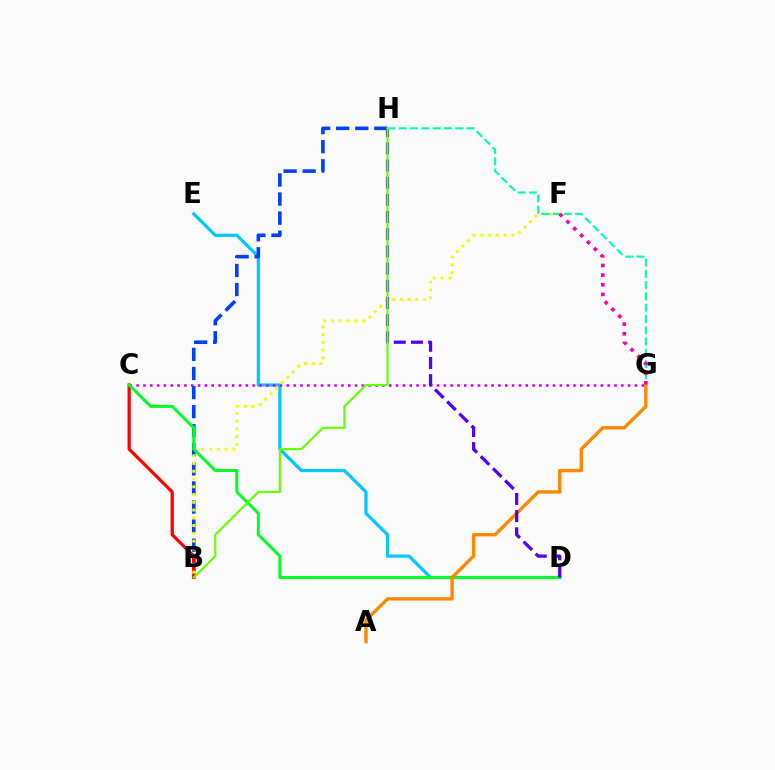{('D', 'E'): [{'color': '#00c7ff', 'line_style': 'solid', 'thickness': 2.31}], ('C', 'G'): [{'color': '#d600ff', 'line_style': 'dotted', 'thickness': 1.85}], ('B', 'H'): [{'color': '#003fff', 'line_style': 'dashed', 'thickness': 2.59}, {'color': '#66ff00', 'line_style': 'solid', 'thickness': 1.56}], ('B', 'C'): [{'color': '#ff0000', 'line_style': 'solid', 'thickness': 2.32}], ('B', 'F'): [{'color': '#eeff00', 'line_style': 'dotted', 'thickness': 2.11}], ('C', 'D'): [{'color': '#00ff27', 'line_style': 'solid', 'thickness': 2.13}], ('A', 'G'): [{'color': '#ff8800', 'line_style': 'solid', 'thickness': 2.42}], ('D', 'H'): [{'color': '#4f00ff', 'line_style': 'dashed', 'thickness': 2.33}], ('G', 'H'): [{'color': '#00ffaf', 'line_style': 'dashed', 'thickness': 1.53}], ('F', 'G'): [{'color': '#ff00a0', 'line_style': 'dotted', 'thickness': 2.63}]}